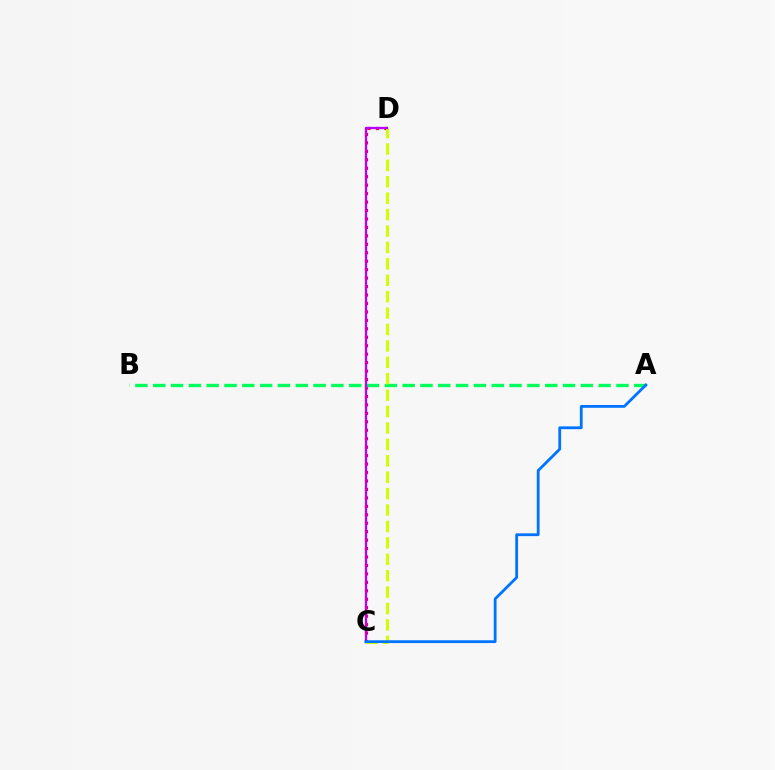{('C', 'D'): [{'color': '#ff0000', 'line_style': 'dotted', 'thickness': 2.3}, {'color': '#d1ff00', 'line_style': 'dashed', 'thickness': 2.23}, {'color': '#b900ff', 'line_style': 'solid', 'thickness': 1.66}], ('A', 'B'): [{'color': '#00ff5c', 'line_style': 'dashed', 'thickness': 2.42}], ('A', 'C'): [{'color': '#0074ff', 'line_style': 'solid', 'thickness': 2.02}]}